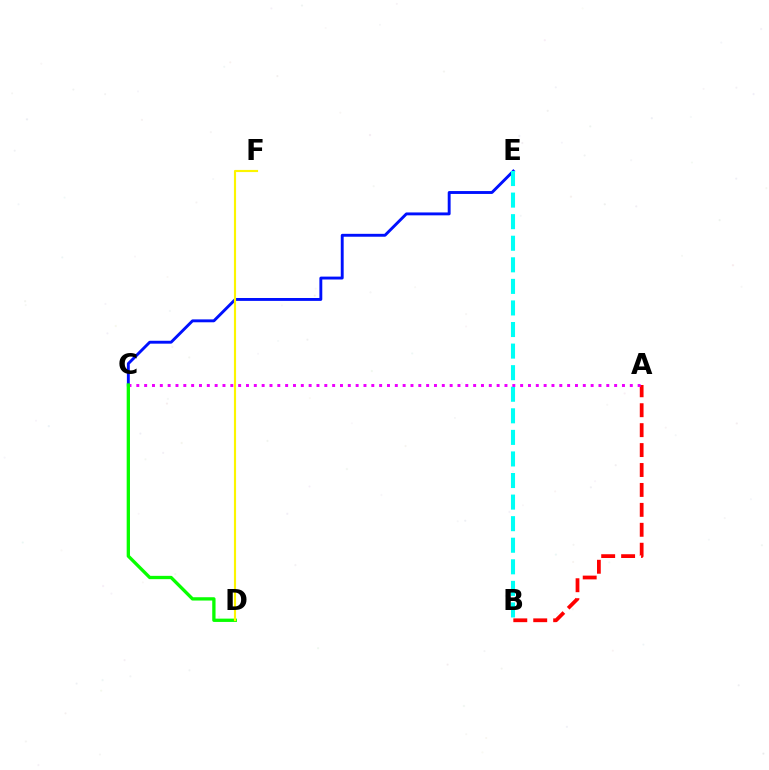{('A', 'B'): [{'color': '#ff0000', 'line_style': 'dashed', 'thickness': 2.71}], ('C', 'E'): [{'color': '#0010ff', 'line_style': 'solid', 'thickness': 2.08}], ('B', 'E'): [{'color': '#00fff6', 'line_style': 'dashed', 'thickness': 2.93}], ('A', 'C'): [{'color': '#ee00ff', 'line_style': 'dotted', 'thickness': 2.13}], ('C', 'D'): [{'color': '#08ff00', 'line_style': 'solid', 'thickness': 2.38}], ('D', 'F'): [{'color': '#fcf500', 'line_style': 'solid', 'thickness': 1.55}]}